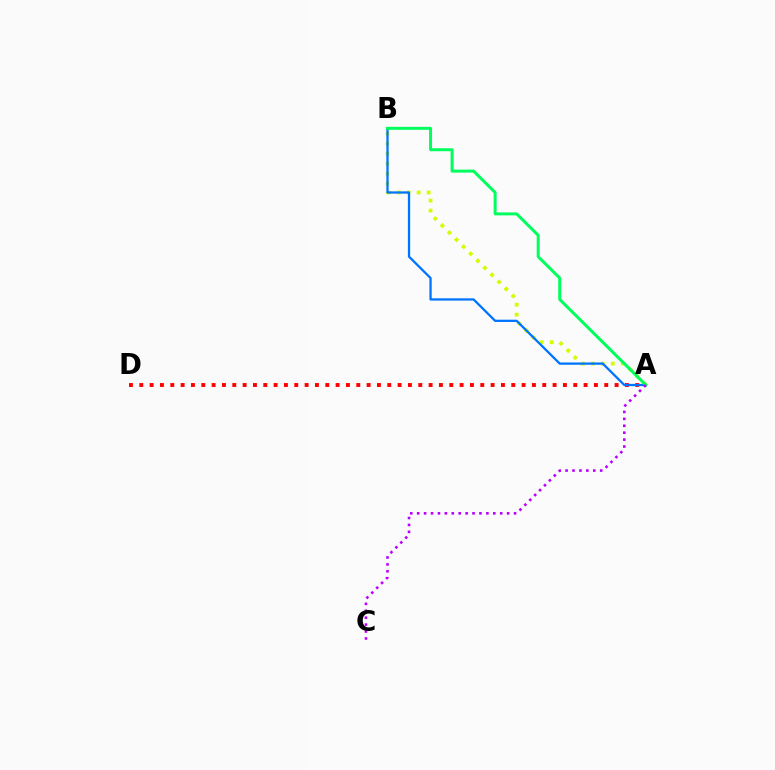{('A', 'D'): [{'color': '#ff0000', 'line_style': 'dotted', 'thickness': 2.81}], ('A', 'B'): [{'color': '#d1ff00', 'line_style': 'dotted', 'thickness': 2.72}, {'color': '#0074ff', 'line_style': 'solid', 'thickness': 1.64}, {'color': '#00ff5c', 'line_style': 'solid', 'thickness': 2.15}], ('A', 'C'): [{'color': '#b900ff', 'line_style': 'dotted', 'thickness': 1.88}]}